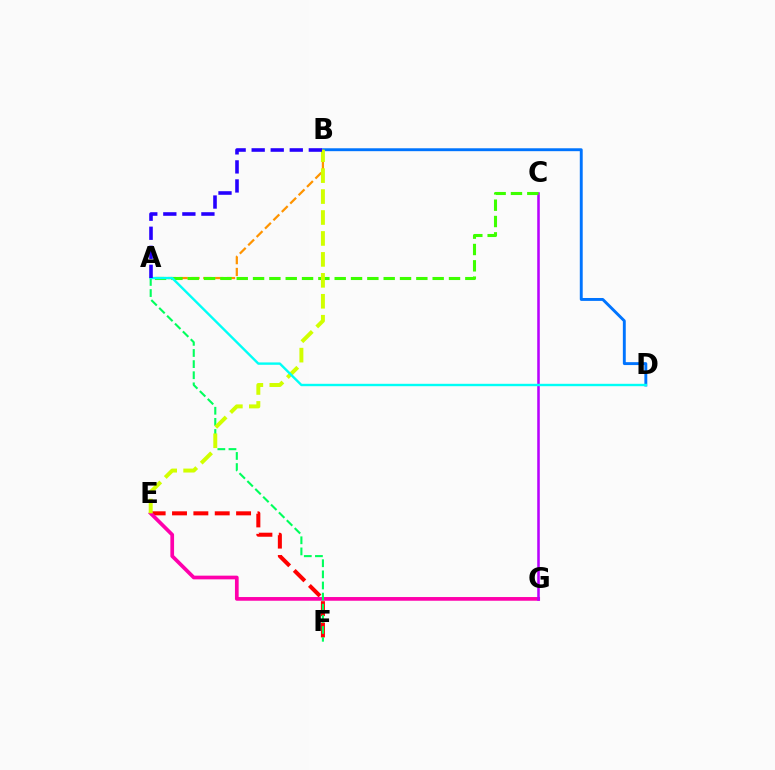{('B', 'D'): [{'color': '#0074ff', 'line_style': 'solid', 'thickness': 2.09}], ('A', 'B'): [{'color': '#ff9400', 'line_style': 'dashed', 'thickness': 1.61}, {'color': '#2500ff', 'line_style': 'dashed', 'thickness': 2.59}], ('E', 'F'): [{'color': '#ff0000', 'line_style': 'dashed', 'thickness': 2.9}], ('E', 'G'): [{'color': '#ff00ac', 'line_style': 'solid', 'thickness': 2.66}], ('A', 'F'): [{'color': '#00ff5c', 'line_style': 'dashed', 'thickness': 1.51}], ('C', 'G'): [{'color': '#b900ff', 'line_style': 'solid', 'thickness': 1.84}], ('A', 'C'): [{'color': '#3dff00', 'line_style': 'dashed', 'thickness': 2.22}], ('B', 'E'): [{'color': '#d1ff00', 'line_style': 'dashed', 'thickness': 2.84}], ('A', 'D'): [{'color': '#00fff6', 'line_style': 'solid', 'thickness': 1.72}]}